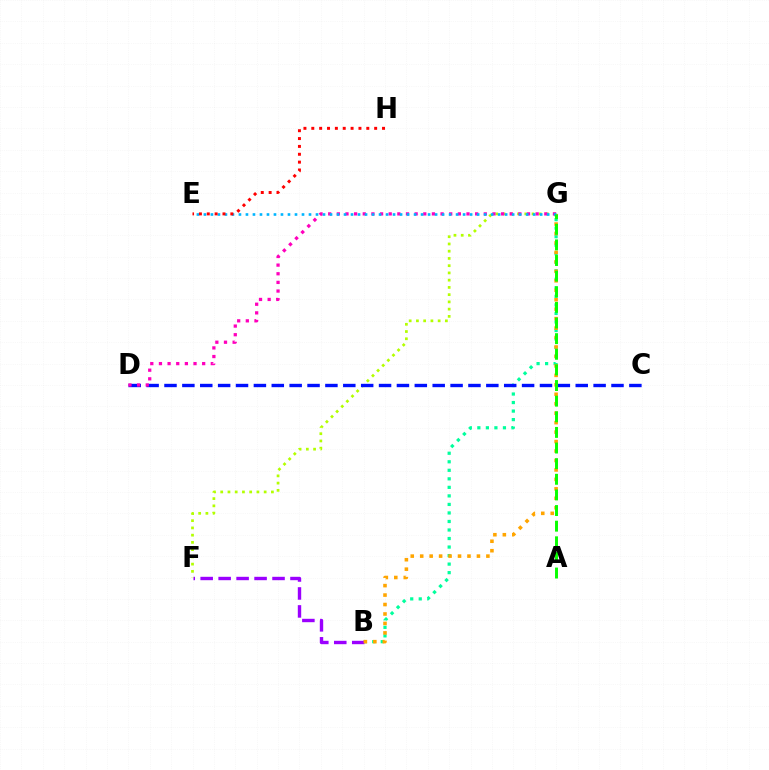{('B', 'G'): [{'color': '#00ff9d', 'line_style': 'dotted', 'thickness': 2.32}, {'color': '#ffa500', 'line_style': 'dotted', 'thickness': 2.57}], ('B', 'F'): [{'color': '#9b00ff', 'line_style': 'dashed', 'thickness': 2.44}], ('F', 'G'): [{'color': '#b3ff00', 'line_style': 'dotted', 'thickness': 1.97}], ('C', 'D'): [{'color': '#0010ff', 'line_style': 'dashed', 'thickness': 2.43}], ('D', 'G'): [{'color': '#ff00bd', 'line_style': 'dotted', 'thickness': 2.35}], ('E', 'G'): [{'color': '#00b5ff', 'line_style': 'dotted', 'thickness': 1.9}], ('A', 'G'): [{'color': '#08ff00', 'line_style': 'dashed', 'thickness': 2.12}], ('E', 'H'): [{'color': '#ff0000', 'line_style': 'dotted', 'thickness': 2.14}]}